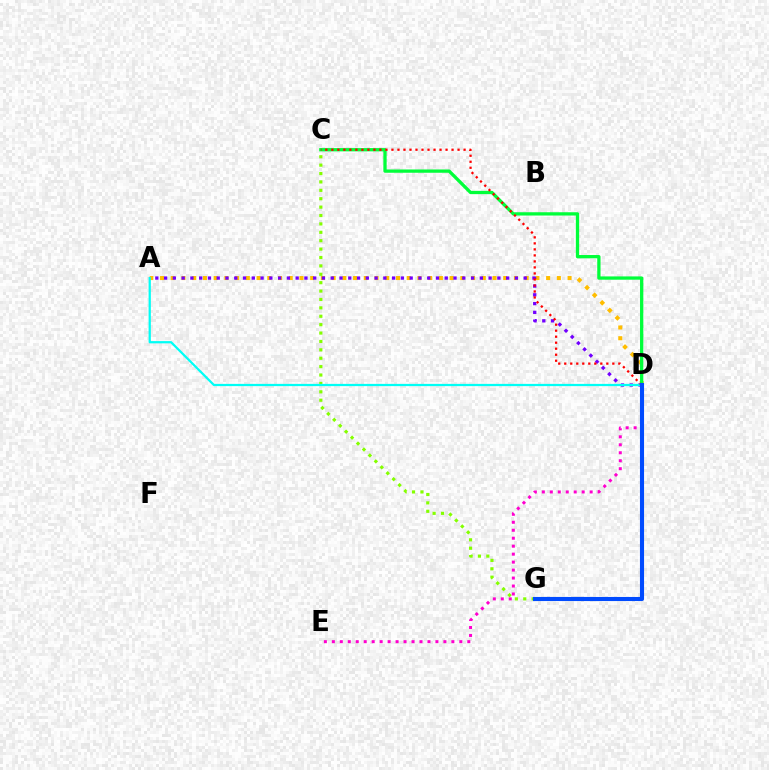{('A', 'D'): [{'color': '#ffbd00', 'line_style': 'dotted', 'thickness': 2.91}, {'color': '#7200ff', 'line_style': 'dotted', 'thickness': 2.38}, {'color': '#00fff6', 'line_style': 'solid', 'thickness': 1.61}], ('D', 'E'): [{'color': '#ff00cf', 'line_style': 'dotted', 'thickness': 2.16}], ('C', 'G'): [{'color': '#84ff00', 'line_style': 'dotted', 'thickness': 2.28}], ('C', 'D'): [{'color': '#00ff39', 'line_style': 'solid', 'thickness': 2.37}, {'color': '#ff0000', 'line_style': 'dotted', 'thickness': 1.63}], ('D', 'G'): [{'color': '#004bff', 'line_style': 'solid', 'thickness': 2.95}]}